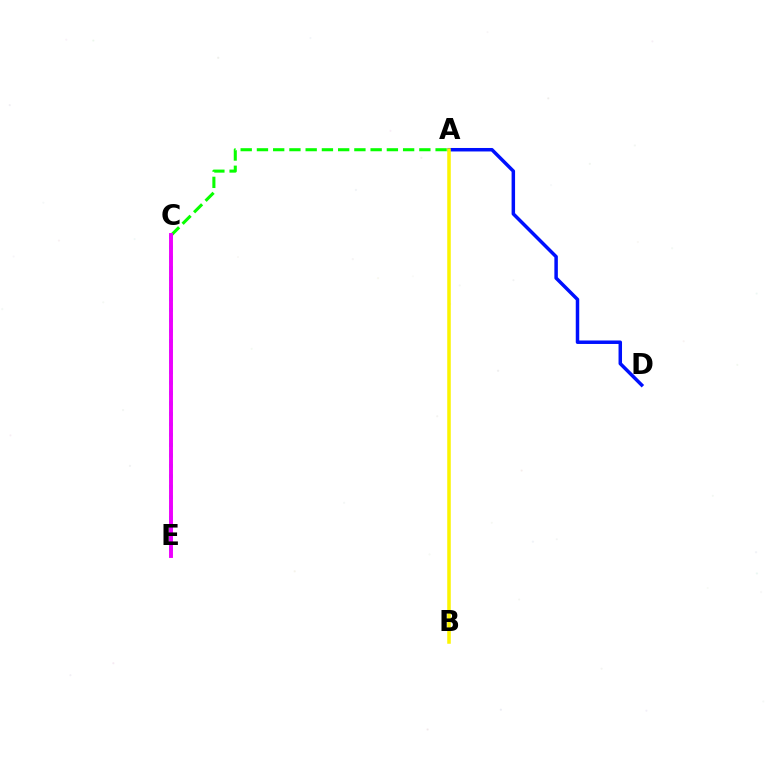{('C', 'E'): [{'color': '#ff0000', 'line_style': 'dashed', 'thickness': 1.66}, {'color': '#00fff6', 'line_style': 'dotted', 'thickness': 2.83}, {'color': '#ee00ff', 'line_style': 'solid', 'thickness': 2.81}], ('A', 'D'): [{'color': '#0010ff', 'line_style': 'solid', 'thickness': 2.51}], ('A', 'B'): [{'color': '#fcf500', 'line_style': 'solid', 'thickness': 2.54}], ('A', 'C'): [{'color': '#08ff00', 'line_style': 'dashed', 'thickness': 2.21}]}